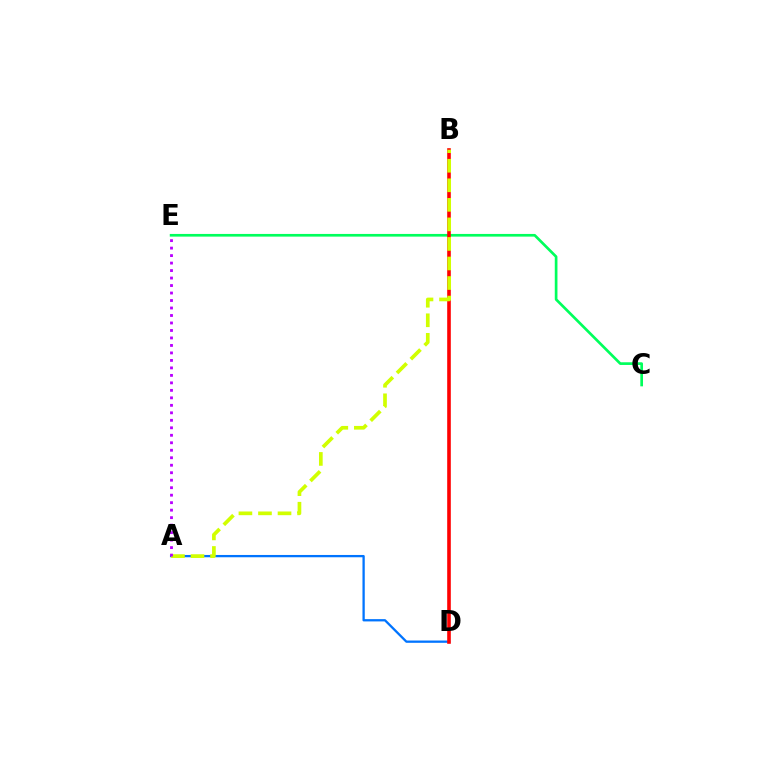{('A', 'D'): [{'color': '#0074ff', 'line_style': 'solid', 'thickness': 1.65}], ('C', 'E'): [{'color': '#00ff5c', 'line_style': 'solid', 'thickness': 1.93}], ('B', 'D'): [{'color': '#ff0000', 'line_style': 'solid', 'thickness': 2.6}], ('A', 'B'): [{'color': '#d1ff00', 'line_style': 'dashed', 'thickness': 2.66}], ('A', 'E'): [{'color': '#b900ff', 'line_style': 'dotted', 'thickness': 2.03}]}